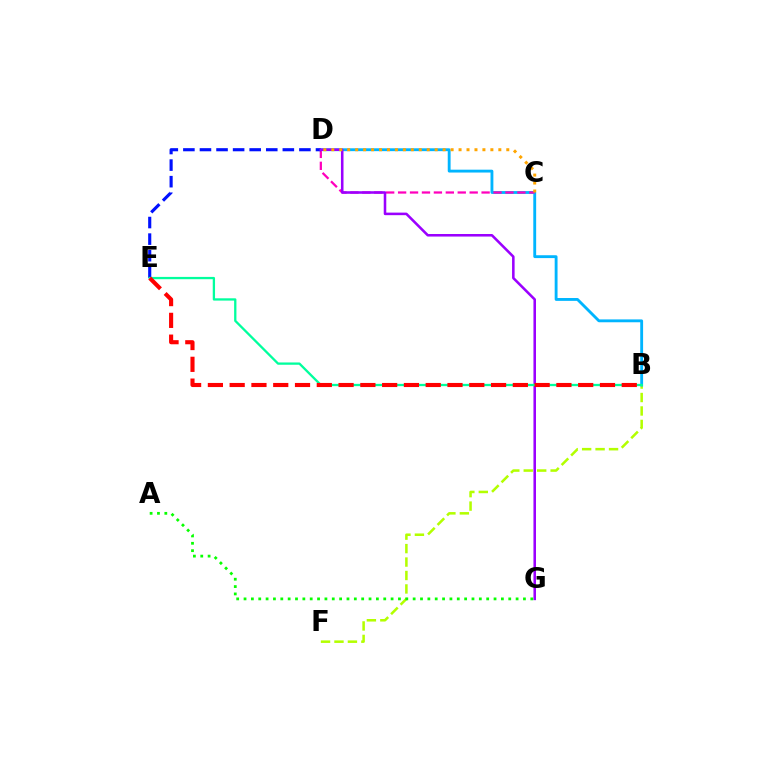{('B', 'F'): [{'color': '#b3ff00', 'line_style': 'dashed', 'thickness': 1.83}], ('B', 'D'): [{'color': '#00b5ff', 'line_style': 'solid', 'thickness': 2.06}], ('C', 'D'): [{'color': '#ff00bd', 'line_style': 'dashed', 'thickness': 1.62}, {'color': '#ffa500', 'line_style': 'dotted', 'thickness': 2.16}], ('D', 'E'): [{'color': '#0010ff', 'line_style': 'dashed', 'thickness': 2.25}], ('D', 'G'): [{'color': '#9b00ff', 'line_style': 'solid', 'thickness': 1.84}], ('A', 'G'): [{'color': '#08ff00', 'line_style': 'dotted', 'thickness': 2.0}], ('B', 'E'): [{'color': '#00ff9d', 'line_style': 'solid', 'thickness': 1.65}, {'color': '#ff0000', 'line_style': 'dashed', 'thickness': 2.96}]}